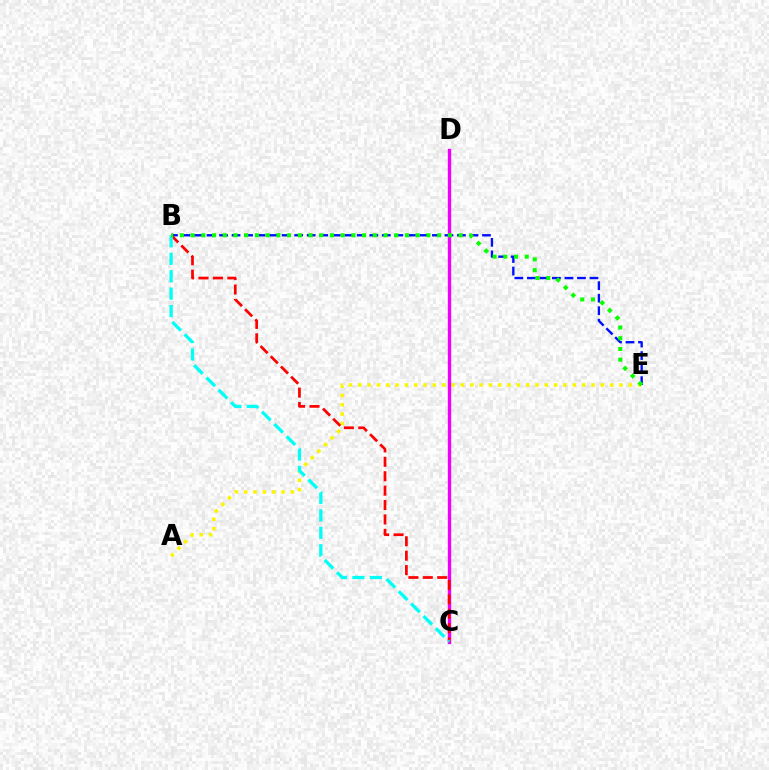{('A', 'E'): [{'color': '#fcf500', 'line_style': 'dotted', 'thickness': 2.53}], ('B', 'E'): [{'color': '#0010ff', 'line_style': 'dashed', 'thickness': 1.7}, {'color': '#08ff00', 'line_style': 'dotted', 'thickness': 2.91}], ('C', 'D'): [{'color': '#ee00ff', 'line_style': 'solid', 'thickness': 2.42}], ('B', 'C'): [{'color': '#ff0000', 'line_style': 'dashed', 'thickness': 1.96}, {'color': '#00fff6', 'line_style': 'dashed', 'thickness': 2.37}]}